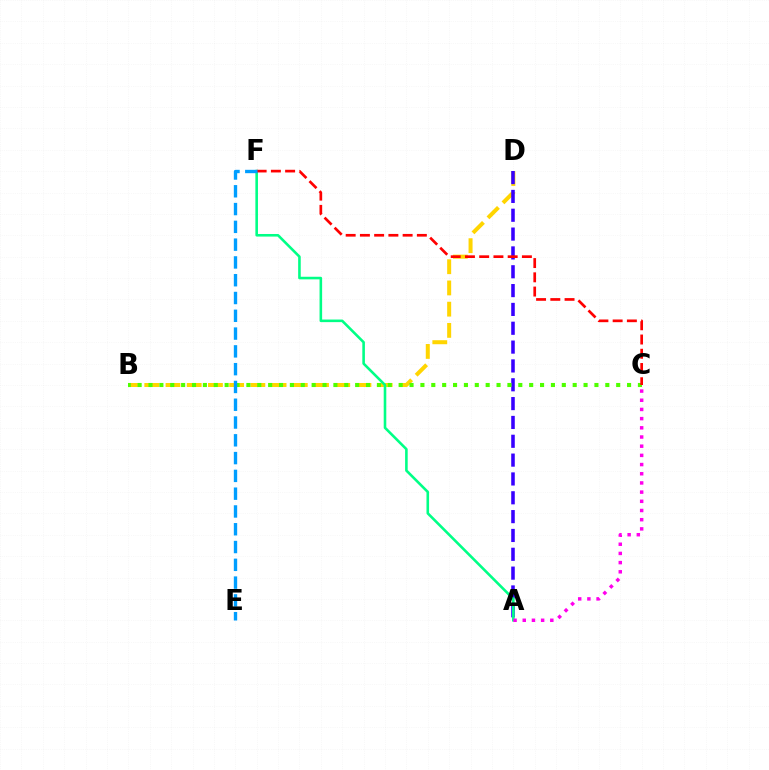{('B', 'D'): [{'color': '#ffd500', 'line_style': 'dashed', 'thickness': 2.88}], ('A', 'D'): [{'color': '#3700ff', 'line_style': 'dashed', 'thickness': 2.56}], ('A', 'F'): [{'color': '#00ff86', 'line_style': 'solid', 'thickness': 1.87}], ('A', 'C'): [{'color': '#ff00ed', 'line_style': 'dotted', 'thickness': 2.5}], ('B', 'C'): [{'color': '#4fff00', 'line_style': 'dotted', 'thickness': 2.96}], ('C', 'F'): [{'color': '#ff0000', 'line_style': 'dashed', 'thickness': 1.93}], ('E', 'F'): [{'color': '#009eff', 'line_style': 'dashed', 'thickness': 2.42}]}